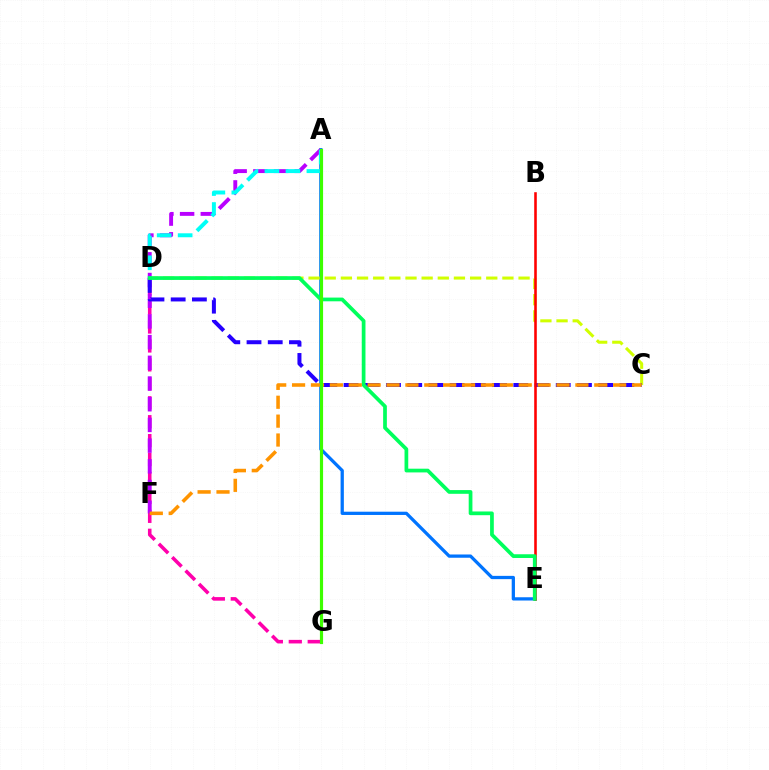{('A', 'E'): [{'color': '#0074ff', 'line_style': 'solid', 'thickness': 2.35}], ('C', 'D'): [{'color': '#d1ff00', 'line_style': 'dashed', 'thickness': 2.19}, {'color': '#2500ff', 'line_style': 'dashed', 'thickness': 2.88}], ('D', 'G'): [{'color': '#ff00ac', 'line_style': 'dashed', 'thickness': 2.57}], ('A', 'F'): [{'color': '#b900ff', 'line_style': 'dashed', 'thickness': 2.81}], ('B', 'E'): [{'color': '#ff0000', 'line_style': 'solid', 'thickness': 1.86}], ('A', 'D'): [{'color': '#00fff6', 'line_style': 'dashed', 'thickness': 2.85}], ('D', 'E'): [{'color': '#00ff5c', 'line_style': 'solid', 'thickness': 2.68}], ('C', 'F'): [{'color': '#ff9400', 'line_style': 'dashed', 'thickness': 2.57}], ('A', 'G'): [{'color': '#3dff00', 'line_style': 'solid', 'thickness': 2.28}]}